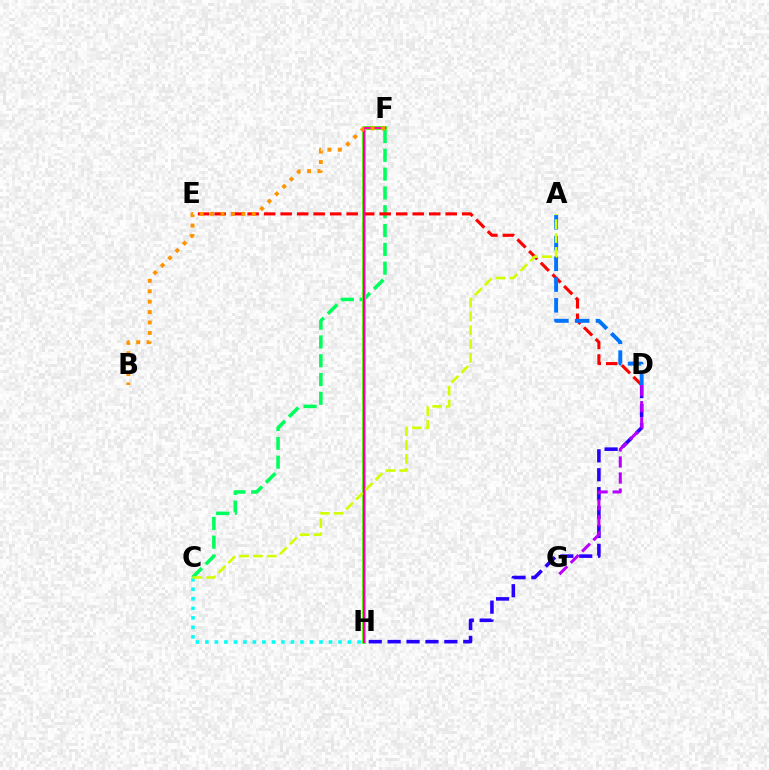{('D', 'H'): [{'color': '#2500ff', 'line_style': 'dashed', 'thickness': 2.57}], ('C', 'F'): [{'color': '#00ff5c', 'line_style': 'dashed', 'thickness': 2.56}], ('F', 'H'): [{'color': '#3dff00', 'line_style': 'solid', 'thickness': 2.73}, {'color': '#ff00ac', 'line_style': 'solid', 'thickness': 1.52}], ('D', 'E'): [{'color': '#ff0000', 'line_style': 'dashed', 'thickness': 2.24}], ('C', 'H'): [{'color': '#00fff6', 'line_style': 'dotted', 'thickness': 2.58}], ('D', 'G'): [{'color': '#b900ff', 'line_style': 'dashed', 'thickness': 2.18}], ('B', 'F'): [{'color': '#ff9400', 'line_style': 'dotted', 'thickness': 2.83}], ('A', 'D'): [{'color': '#0074ff', 'line_style': 'dashed', 'thickness': 2.82}], ('A', 'C'): [{'color': '#d1ff00', 'line_style': 'dashed', 'thickness': 1.89}]}